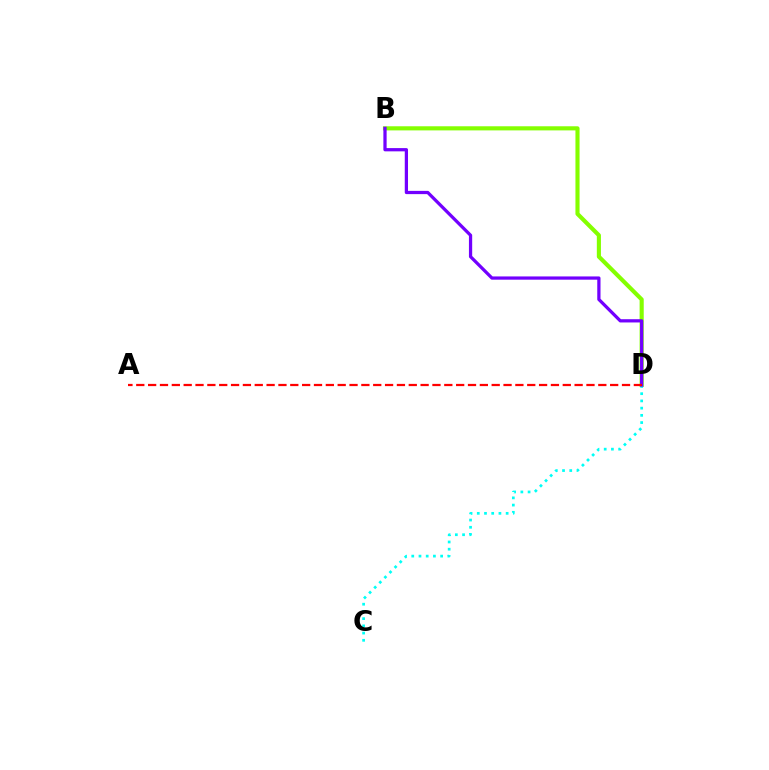{('B', 'D'): [{'color': '#84ff00', 'line_style': 'solid', 'thickness': 2.97}, {'color': '#7200ff', 'line_style': 'solid', 'thickness': 2.34}], ('C', 'D'): [{'color': '#00fff6', 'line_style': 'dotted', 'thickness': 1.96}], ('A', 'D'): [{'color': '#ff0000', 'line_style': 'dashed', 'thickness': 1.61}]}